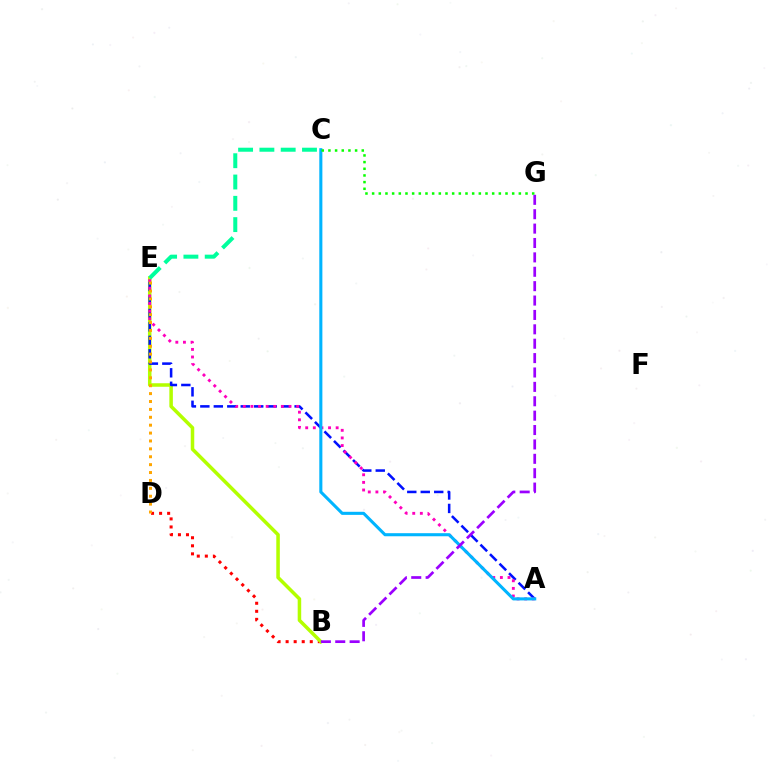{('B', 'D'): [{'color': '#ff0000', 'line_style': 'dotted', 'thickness': 2.19}], ('B', 'E'): [{'color': '#b3ff00', 'line_style': 'solid', 'thickness': 2.53}], ('A', 'E'): [{'color': '#0010ff', 'line_style': 'dashed', 'thickness': 1.83}, {'color': '#ff00bd', 'line_style': 'dotted', 'thickness': 2.07}], ('D', 'E'): [{'color': '#ffa500', 'line_style': 'dotted', 'thickness': 2.14}], ('A', 'C'): [{'color': '#00b5ff', 'line_style': 'solid', 'thickness': 2.21}], ('B', 'G'): [{'color': '#9b00ff', 'line_style': 'dashed', 'thickness': 1.95}], ('C', 'E'): [{'color': '#00ff9d', 'line_style': 'dashed', 'thickness': 2.89}], ('C', 'G'): [{'color': '#08ff00', 'line_style': 'dotted', 'thickness': 1.81}]}